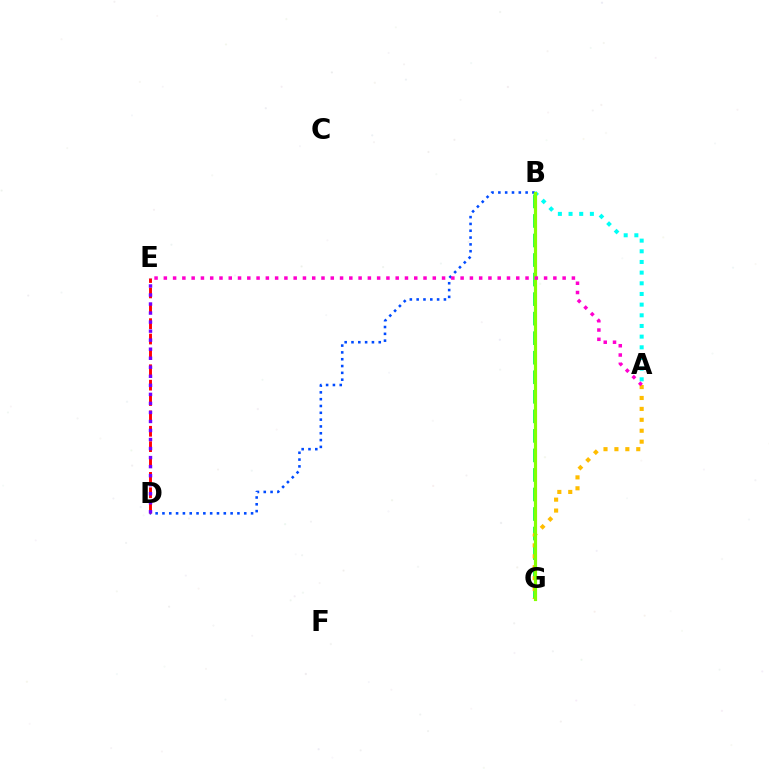{('B', 'D'): [{'color': '#004bff', 'line_style': 'dotted', 'thickness': 1.85}], ('A', 'B'): [{'color': '#00fff6', 'line_style': 'dotted', 'thickness': 2.9}], ('B', 'G'): [{'color': '#00ff39', 'line_style': 'dashed', 'thickness': 2.65}, {'color': '#84ff00', 'line_style': 'solid', 'thickness': 2.29}], ('A', 'G'): [{'color': '#ffbd00', 'line_style': 'dotted', 'thickness': 2.97}], ('D', 'E'): [{'color': '#ff0000', 'line_style': 'dashed', 'thickness': 2.09}, {'color': '#7200ff', 'line_style': 'dotted', 'thickness': 2.45}], ('A', 'E'): [{'color': '#ff00cf', 'line_style': 'dotted', 'thickness': 2.52}]}